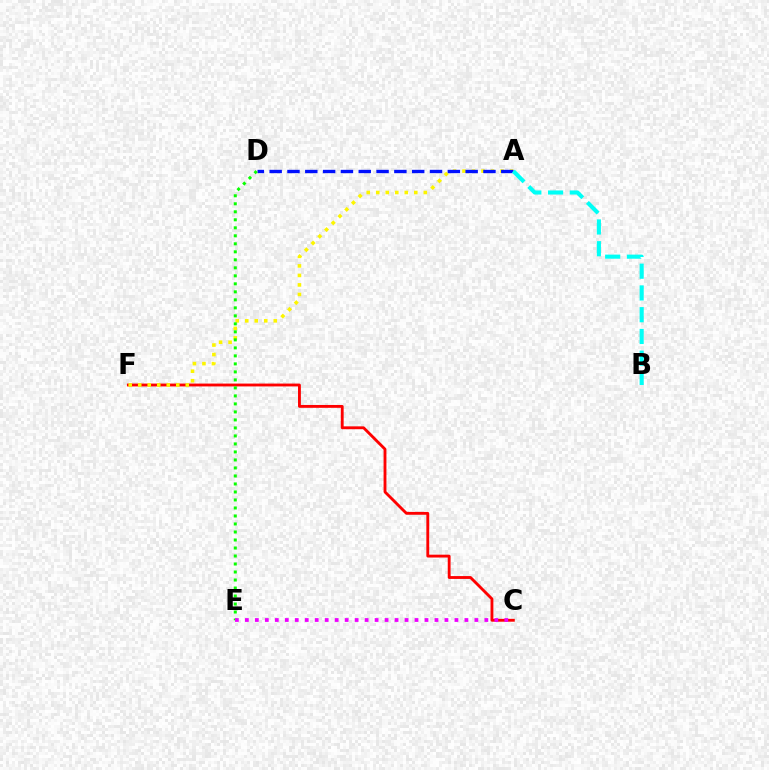{('C', 'F'): [{'color': '#ff0000', 'line_style': 'solid', 'thickness': 2.05}], ('A', 'F'): [{'color': '#fcf500', 'line_style': 'dotted', 'thickness': 2.58}], ('A', 'D'): [{'color': '#0010ff', 'line_style': 'dashed', 'thickness': 2.42}], ('A', 'B'): [{'color': '#00fff6', 'line_style': 'dashed', 'thickness': 2.95}], ('D', 'E'): [{'color': '#08ff00', 'line_style': 'dotted', 'thickness': 2.17}], ('C', 'E'): [{'color': '#ee00ff', 'line_style': 'dotted', 'thickness': 2.71}]}